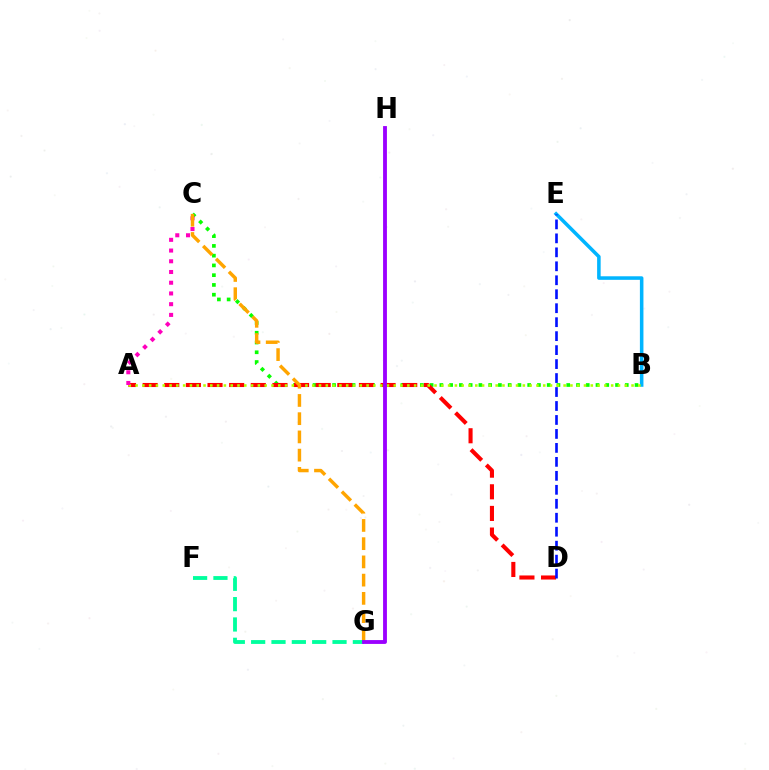{('B', 'E'): [{'color': '#00b5ff', 'line_style': 'solid', 'thickness': 2.55}], ('B', 'C'): [{'color': '#08ff00', 'line_style': 'dotted', 'thickness': 2.65}], ('A', 'D'): [{'color': '#ff0000', 'line_style': 'dashed', 'thickness': 2.94}], ('A', 'B'): [{'color': '#b3ff00', 'line_style': 'dotted', 'thickness': 1.85}], ('A', 'C'): [{'color': '#ff00bd', 'line_style': 'dotted', 'thickness': 2.91}], ('C', 'G'): [{'color': '#ffa500', 'line_style': 'dashed', 'thickness': 2.48}], ('F', 'G'): [{'color': '#00ff9d', 'line_style': 'dashed', 'thickness': 2.76}], ('D', 'E'): [{'color': '#0010ff', 'line_style': 'dashed', 'thickness': 1.9}], ('G', 'H'): [{'color': '#9b00ff', 'line_style': 'solid', 'thickness': 2.77}]}